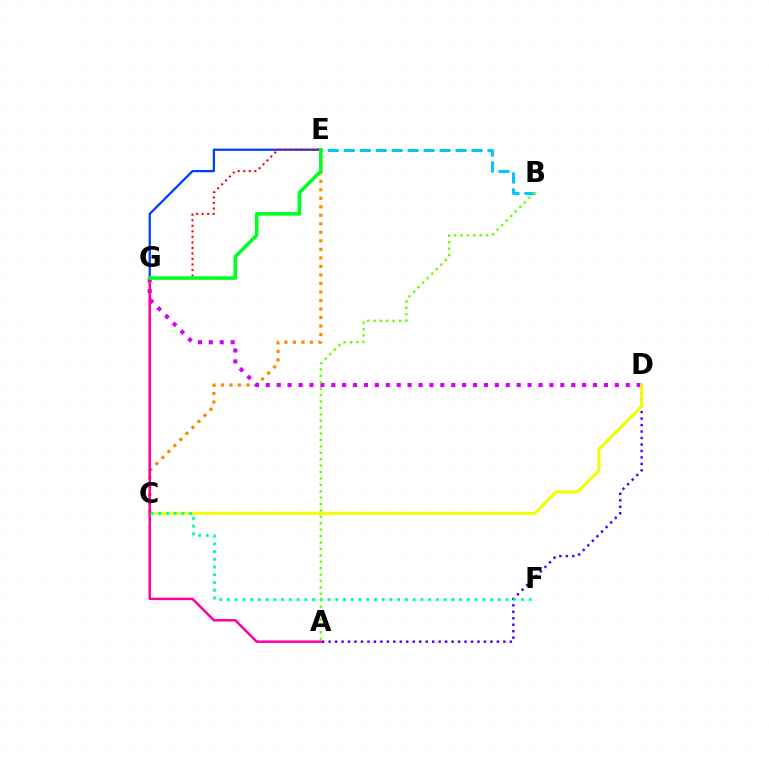{('A', 'D'): [{'color': '#4f00ff', 'line_style': 'dotted', 'thickness': 1.76}], ('E', 'G'): [{'color': '#003fff', 'line_style': 'solid', 'thickness': 1.63}, {'color': '#ff0000', 'line_style': 'dotted', 'thickness': 1.5}, {'color': '#00ff27', 'line_style': 'solid', 'thickness': 2.58}], ('C', 'E'): [{'color': '#ff8800', 'line_style': 'dotted', 'thickness': 2.31}], ('D', 'G'): [{'color': '#d600ff', 'line_style': 'dotted', 'thickness': 2.96}], ('C', 'D'): [{'color': '#eeff00', 'line_style': 'solid', 'thickness': 2.17}], ('B', 'E'): [{'color': '#00c7ff', 'line_style': 'dashed', 'thickness': 2.17}], ('A', 'G'): [{'color': '#ff00a0', 'line_style': 'solid', 'thickness': 1.79}], ('C', 'F'): [{'color': '#00ffaf', 'line_style': 'dotted', 'thickness': 2.1}], ('A', 'B'): [{'color': '#66ff00', 'line_style': 'dotted', 'thickness': 1.74}]}